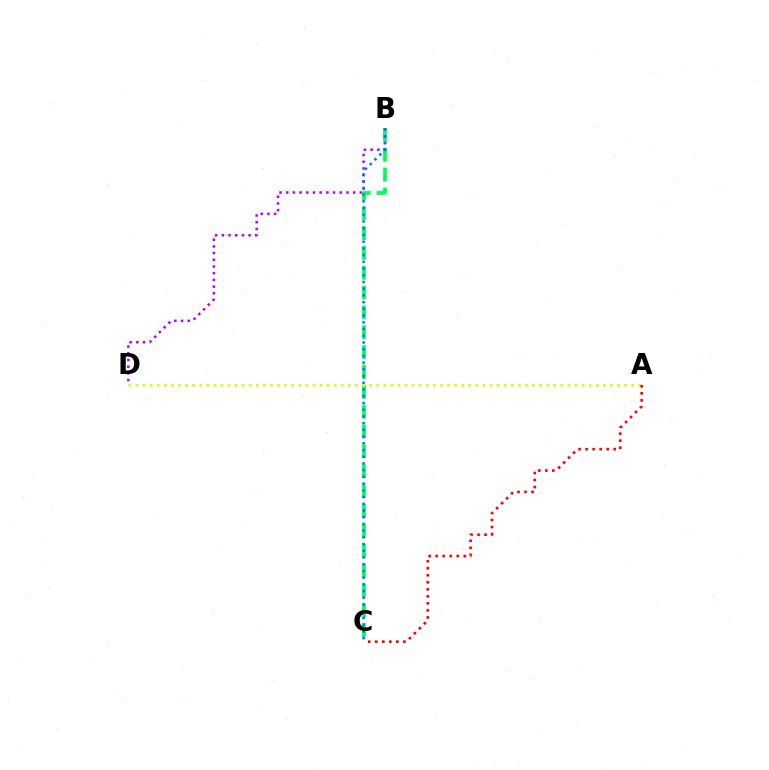{('B', 'C'): [{'color': '#00ff5c', 'line_style': 'dashed', 'thickness': 2.7}, {'color': '#0074ff', 'line_style': 'dotted', 'thickness': 1.83}], ('B', 'D'): [{'color': '#b900ff', 'line_style': 'dotted', 'thickness': 1.82}], ('A', 'D'): [{'color': '#d1ff00', 'line_style': 'dotted', 'thickness': 1.92}], ('A', 'C'): [{'color': '#ff0000', 'line_style': 'dotted', 'thickness': 1.91}]}